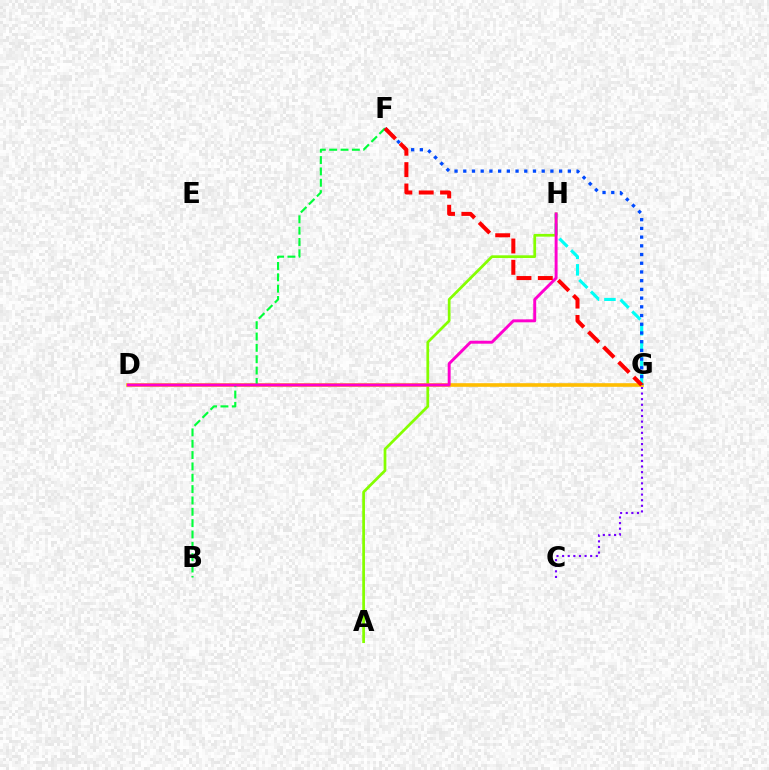{('G', 'H'): [{'color': '#00fff6', 'line_style': 'dashed', 'thickness': 2.24}], ('A', 'H'): [{'color': '#84ff00', 'line_style': 'solid', 'thickness': 1.96}], ('C', 'G'): [{'color': '#7200ff', 'line_style': 'dotted', 'thickness': 1.52}], ('D', 'G'): [{'color': '#ffbd00', 'line_style': 'solid', 'thickness': 2.61}], ('B', 'F'): [{'color': '#00ff39', 'line_style': 'dashed', 'thickness': 1.54}], ('D', 'H'): [{'color': '#ff00cf', 'line_style': 'solid', 'thickness': 2.11}], ('F', 'G'): [{'color': '#004bff', 'line_style': 'dotted', 'thickness': 2.37}, {'color': '#ff0000', 'line_style': 'dashed', 'thickness': 2.9}]}